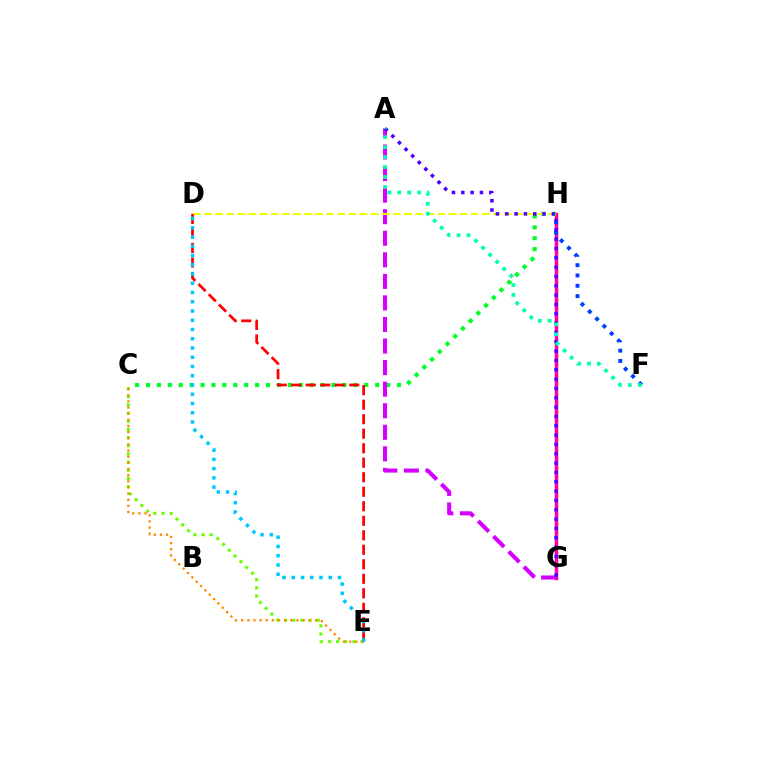{('G', 'H'): [{'color': '#ff00a0', 'line_style': 'solid', 'thickness': 2.5}], ('C', 'H'): [{'color': '#00ff27', 'line_style': 'dotted', 'thickness': 2.97}], ('A', 'G'): [{'color': '#d600ff', 'line_style': 'dashed', 'thickness': 2.93}, {'color': '#4f00ff', 'line_style': 'dotted', 'thickness': 2.54}], ('C', 'E'): [{'color': '#66ff00', 'line_style': 'dotted', 'thickness': 2.22}, {'color': '#ff8800', 'line_style': 'dotted', 'thickness': 1.67}], ('D', 'H'): [{'color': '#eeff00', 'line_style': 'dashed', 'thickness': 1.51}], ('D', 'E'): [{'color': '#ff0000', 'line_style': 'dashed', 'thickness': 1.97}, {'color': '#00c7ff', 'line_style': 'dotted', 'thickness': 2.51}], ('F', 'H'): [{'color': '#003fff', 'line_style': 'dotted', 'thickness': 2.8}], ('A', 'F'): [{'color': '#00ffaf', 'line_style': 'dotted', 'thickness': 2.7}]}